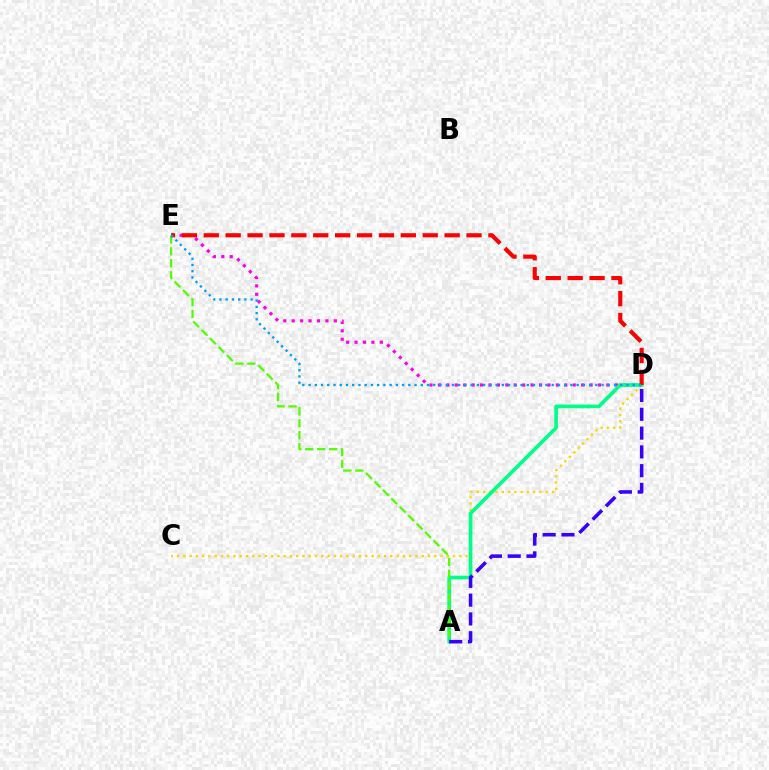{('C', 'D'): [{'color': '#ffd500', 'line_style': 'dotted', 'thickness': 1.7}], ('D', 'E'): [{'color': '#ff00ed', 'line_style': 'dotted', 'thickness': 2.29}, {'color': '#ff0000', 'line_style': 'dashed', 'thickness': 2.97}, {'color': '#009eff', 'line_style': 'dotted', 'thickness': 1.69}], ('A', 'D'): [{'color': '#00ff86', 'line_style': 'solid', 'thickness': 2.64}, {'color': '#3700ff', 'line_style': 'dashed', 'thickness': 2.55}], ('A', 'E'): [{'color': '#4fff00', 'line_style': 'dashed', 'thickness': 1.62}]}